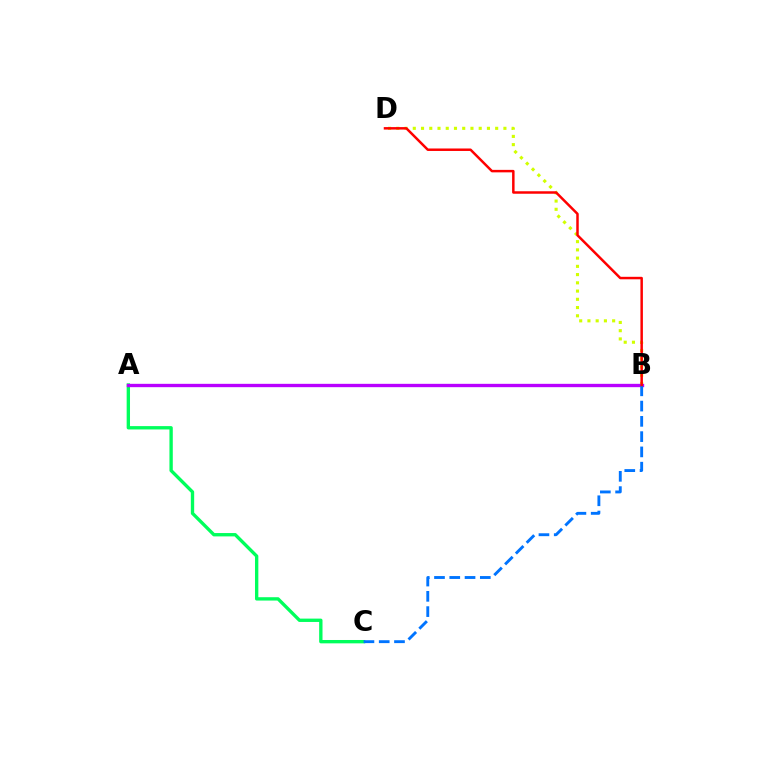{('A', 'C'): [{'color': '#00ff5c', 'line_style': 'solid', 'thickness': 2.41}], ('B', 'D'): [{'color': '#d1ff00', 'line_style': 'dotted', 'thickness': 2.24}, {'color': '#ff0000', 'line_style': 'solid', 'thickness': 1.79}], ('A', 'B'): [{'color': '#b900ff', 'line_style': 'solid', 'thickness': 2.41}], ('B', 'C'): [{'color': '#0074ff', 'line_style': 'dashed', 'thickness': 2.07}]}